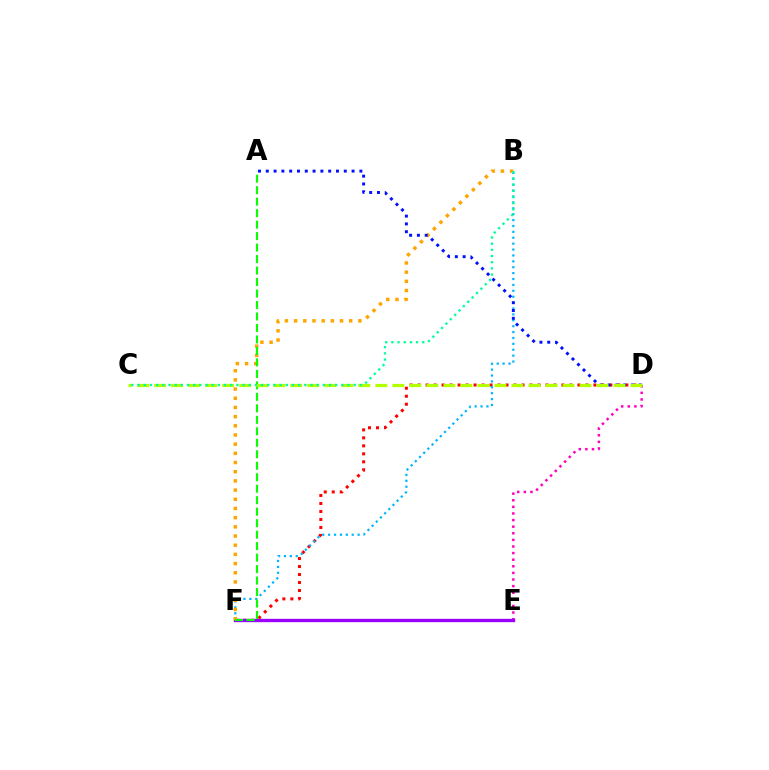{('D', 'F'): [{'color': '#ff0000', 'line_style': 'dotted', 'thickness': 2.17}], ('B', 'F'): [{'color': '#00b5ff', 'line_style': 'dotted', 'thickness': 1.6}, {'color': '#ffa500', 'line_style': 'dotted', 'thickness': 2.5}], ('D', 'E'): [{'color': '#ff00bd', 'line_style': 'dotted', 'thickness': 1.79}], ('E', 'F'): [{'color': '#9b00ff', 'line_style': 'solid', 'thickness': 2.41}], ('A', 'F'): [{'color': '#08ff00', 'line_style': 'dashed', 'thickness': 1.56}], ('A', 'D'): [{'color': '#0010ff', 'line_style': 'dotted', 'thickness': 2.12}], ('C', 'D'): [{'color': '#b3ff00', 'line_style': 'dashed', 'thickness': 2.31}], ('B', 'C'): [{'color': '#00ff9d', 'line_style': 'dotted', 'thickness': 1.68}]}